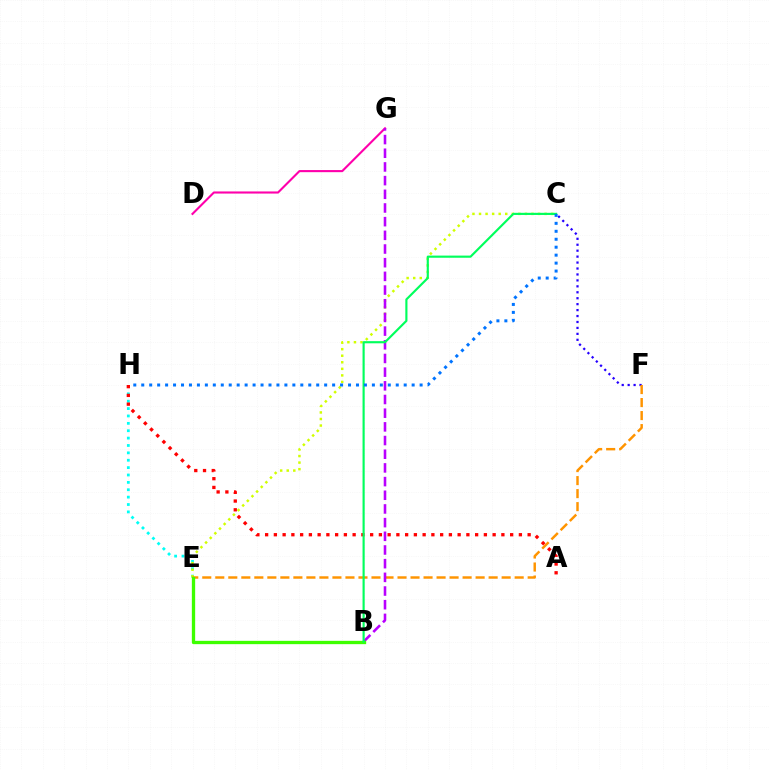{('E', 'H'): [{'color': '#00fff6', 'line_style': 'dotted', 'thickness': 2.01}], ('C', 'F'): [{'color': '#2500ff', 'line_style': 'dotted', 'thickness': 1.61}], ('C', 'E'): [{'color': '#d1ff00', 'line_style': 'dotted', 'thickness': 1.78}], ('D', 'G'): [{'color': '#ff00ac', 'line_style': 'solid', 'thickness': 1.52}], ('E', 'F'): [{'color': '#ff9400', 'line_style': 'dashed', 'thickness': 1.77}], ('A', 'H'): [{'color': '#ff0000', 'line_style': 'dotted', 'thickness': 2.38}], ('B', 'G'): [{'color': '#b900ff', 'line_style': 'dashed', 'thickness': 1.86}], ('B', 'E'): [{'color': '#3dff00', 'line_style': 'solid', 'thickness': 2.39}], ('B', 'C'): [{'color': '#00ff5c', 'line_style': 'solid', 'thickness': 1.55}], ('C', 'H'): [{'color': '#0074ff', 'line_style': 'dotted', 'thickness': 2.16}]}